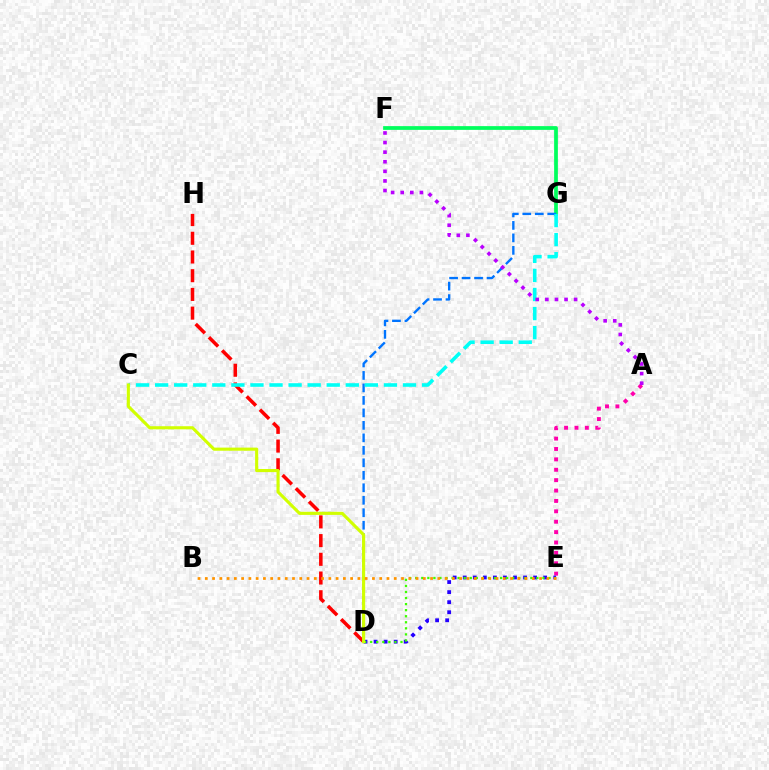{('D', 'H'): [{'color': '#ff0000', 'line_style': 'dashed', 'thickness': 2.54}], ('A', 'E'): [{'color': '#ff00ac', 'line_style': 'dotted', 'thickness': 2.82}], ('F', 'G'): [{'color': '#00ff5c', 'line_style': 'solid', 'thickness': 2.69}], ('D', 'E'): [{'color': '#2500ff', 'line_style': 'dotted', 'thickness': 2.73}, {'color': '#3dff00', 'line_style': 'dotted', 'thickness': 1.65}], ('D', 'G'): [{'color': '#0074ff', 'line_style': 'dashed', 'thickness': 1.7}], ('C', 'G'): [{'color': '#00fff6', 'line_style': 'dashed', 'thickness': 2.59}], ('C', 'D'): [{'color': '#d1ff00', 'line_style': 'solid', 'thickness': 2.25}], ('B', 'E'): [{'color': '#ff9400', 'line_style': 'dotted', 'thickness': 1.97}], ('A', 'F'): [{'color': '#b900ff', 'line_style': 'dotted', 'thickness': 2.61}]}